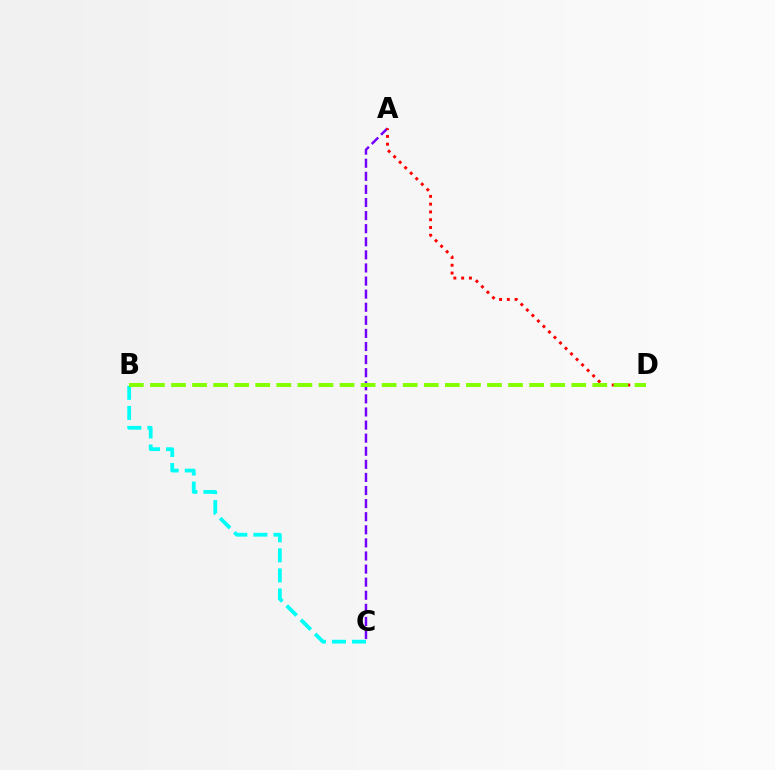{('A', 'C'): [{'color': '#7200ff', 'line_style': 'dashed', 'thickness': 1.78}], ('B', 'C'): [{'color': '#00fff6', 'line_style': 'dashed', 'thickness': 2.72}], ('A', 'D'): [{'color': '#ff0000', 'line_style': 'dotted', 'thickness': 2.12}], ('B', 'D'): [{'color': '#84ff00', 'line_style': 'dashed', 'thickness': 2.86}]}